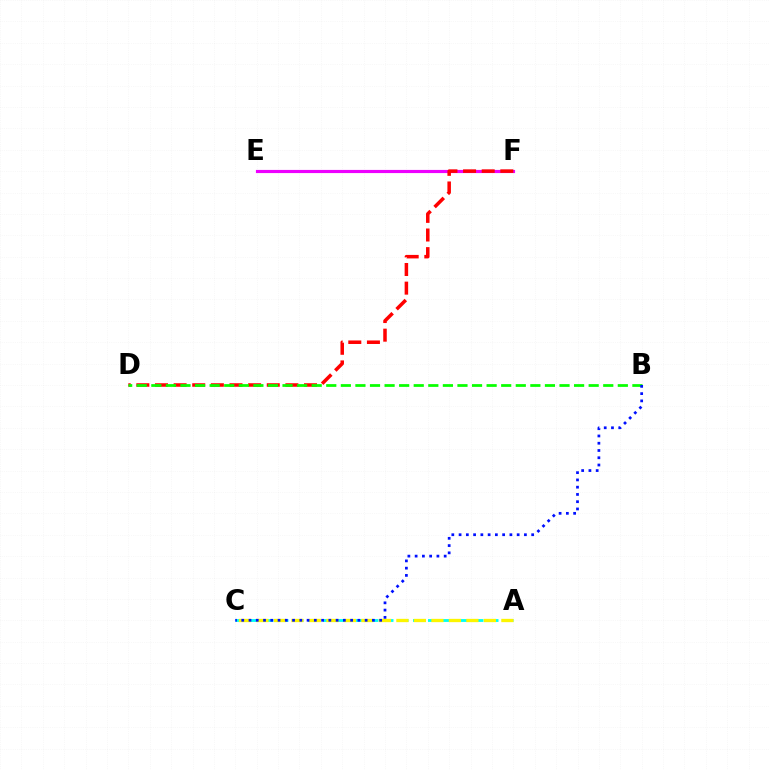{('A', 'C'): [{'color': '#00fff6', 'line_style': 'dashed', 'thickness': 2.04}, {'color': '#fcf500', 'line_style': 'dashed', 'thickness': 2.38}], ('E', 'F'): [{'color': '#ee00ff', 'line_style': 'solid', 'thickness': 2.27}], ('D', 'F'): [{'color': '#ff0000', 'line_style': 'dashed', 'thickness': 2.53}], ('B', 'D'): [{'color': '#08ff00', 'line_style': 'dashed', 'thickness': 1.98}], ('B', 'C'): [{'color': '#0010ff', 'line_style': 'dotted', 'thickness': 1.97}]}